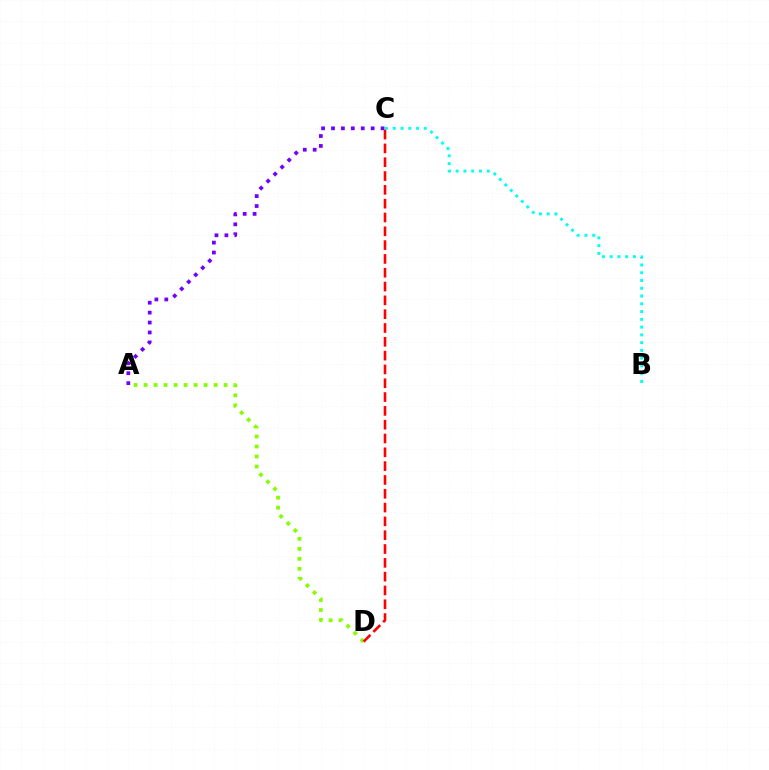{('A', 'D'): [{'color': '#84ff00', 'line_style': 'dotted', 'thickness': 2.72}], ('A', 'C'): [{'color': '#7200ff', 'line_style': 'dotted', 'thickness': 2.7}], ('B', 'C'): [{'color': '#00fff6', 'line_style': 'dotted', 'thickness': 2.11}], ('C', 'D'): [{'color': '#ff0000', 'line_style': 'dashed', 'thickness': 1.88}]}